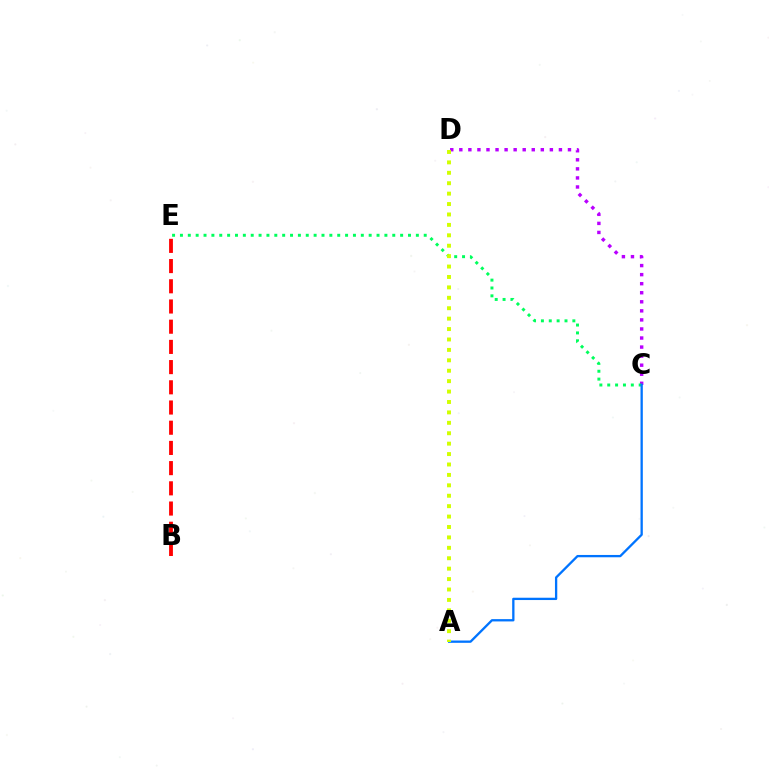{('C', 'D'): [{'color': '#b900ff', 'line_style': 'dotted', 'thickness': 2.46}], ('C', 'E'): [{'color': '#00ff5c', 'line_style': 'dotted', 'thickness': 2.14}], ('B', 'E'): [{'color': '#ff0000', 'line_style': 'dashed', 'thickness': 2.74}], ('A', 'C'): [{'color': '#0074ff', 'line_style': 'solid', 'thickness': 1.66}], ('A', 'D'): [{'color': '#d1ff00', 'line_style': 'dotted', 'thickness': 2.83}]}